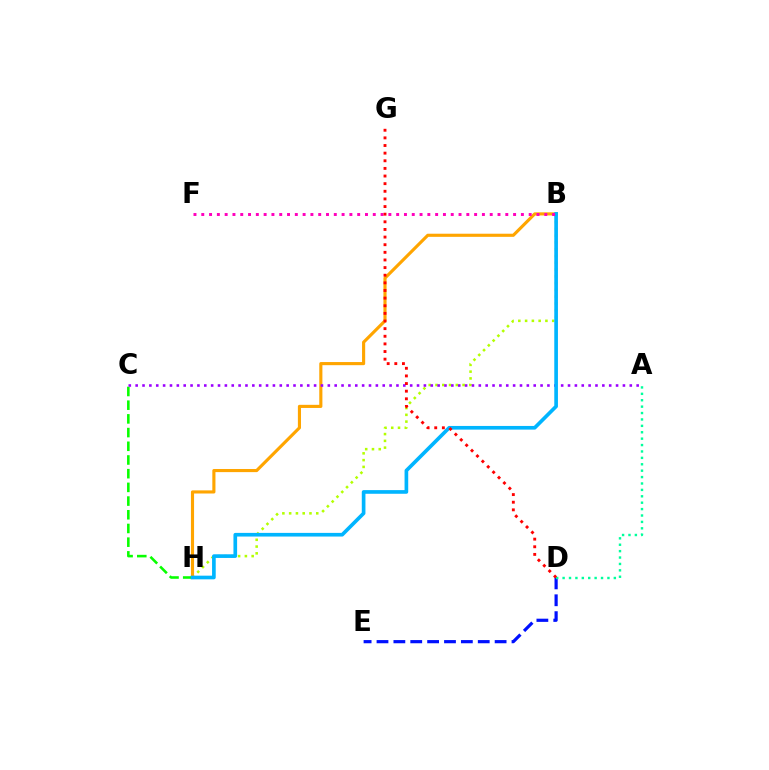{('B', 'H'): [{'color': '#b3ff00', 'line_style': 'dotted', 'thickness': 1.84}, {'color': '#ffa500', 'line_style': 'solid', 'thickness': 2.25}, {'color': '#00b5ff', 'line_style': 'solid', 'thickness': 2.64}], ('C', 'H'): [{'color': '#08ff00', 'line_style': 'dashed', 'thickness': 1.86}], ('A', 'C'): [{'color': '#9b00ff', 'line_style': 'dotted', 'thickness': 1.86}], ('D', 'E'): [{'color': '#0010ff', 'line_style': 'dashed', 'thickness': 2.29}], ('B', 'F'): [{'color': '#ff00bd', 'line_style': 'dotted', 'thickness': 2.12}], ('A', 'D'): [{'color': '#00ff9d', 'line_style': 'dotted', 'thickness': 1.74}], ('D', 'G'): [{'color': '#ff0000', 'line_style': 'dotted', 'thickness': 2.07}]}